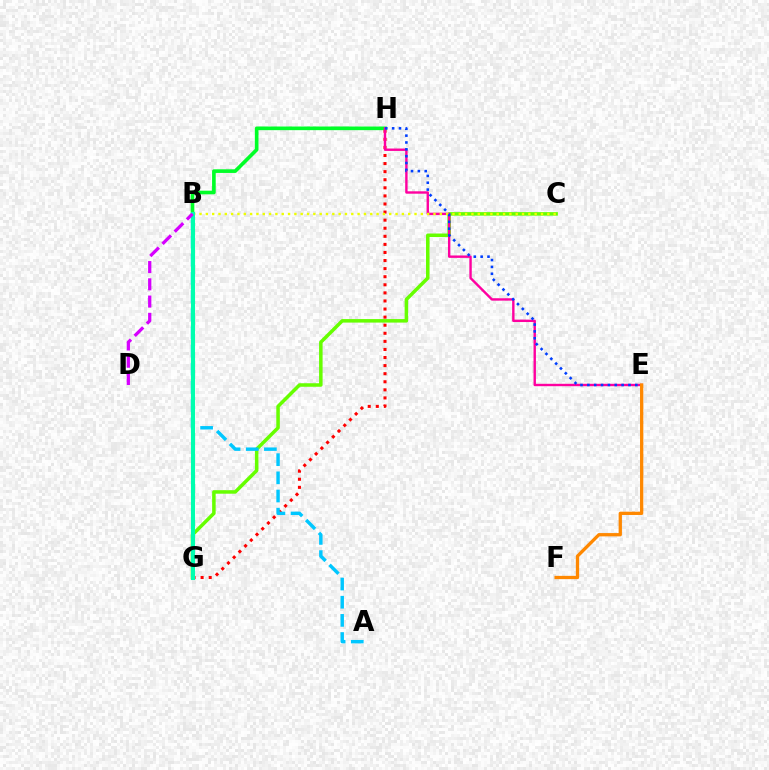{('C', 'G'): [{'color': '#66ff00', 'line_style': 'solid', 'thickness': 2.53}], ('G', 'H'): [{'color': '#ff0000', 'line_style': 'dotted', 'thickness': 2.2}], ('B', 'H'): [{'color': '#00ff27', 'line_style': 'solid', 'thickness': 2.63}], ('E', 'H'): [{'color': '#ff00a0', 'line_style': 'solid', 'thickness': 1.73}, {'color': '#003fff', 'line_style': 'dotted', 'thickness': 1.86}], ('A', 'B'): [{'color': '#00c7ff', 'line_style': 'dashed', 'thickness': 2.47}], ('B', 'C'): [{'color': '#eeff00', 'line_style': 'dotted', 'thickness': 1.72}], ('B', 'G'): [{'color': '#4f00ff', 'line_style': 'dotted', 'thickness': 1.77}, {'color': '#00ffaf', 'line_style': 'solid', 'thickness': 2.94}], ('B', 'D'): [{'color': '#d600ff', 'line_style': 'dashed', 'thickness': 2.34}], ('E', 'F'): [{'color': '#ff8800', 'line_style': 'solid', 'thickness': 2.37}]}